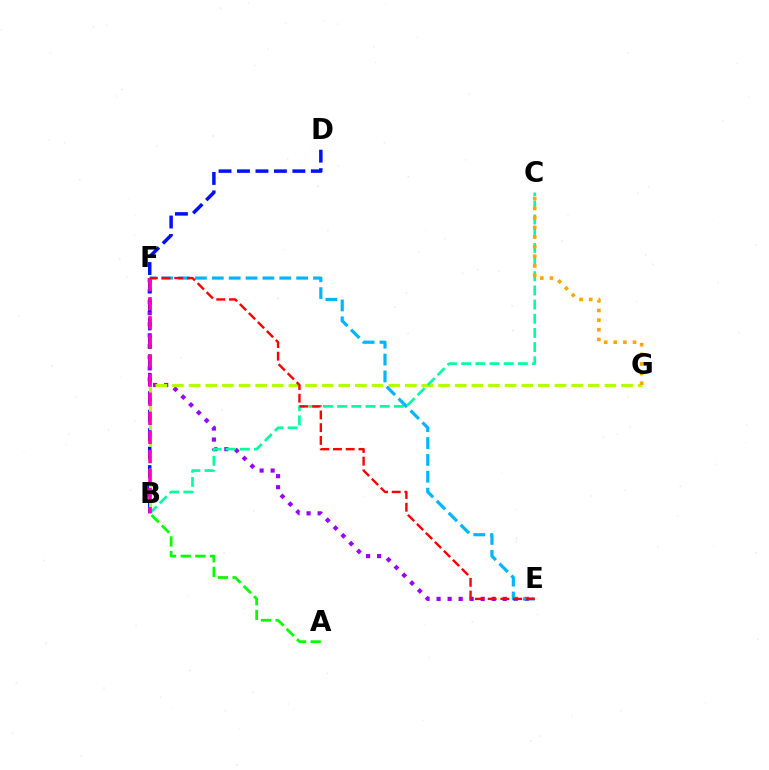{('E', 'F'): [{'color': '#9b00ff', 'line_style': 'dotted', 'thickness': 3.0}, {'color': '#00b5ff', 'line_style': 'dashed', 'thickness': 2.29}, {'color': '#ff0000', 'line_style': 'dashed', 'thickness': 1.73}], ('A', 'B'): [{'color': '#08ff00', 'line_style': 'dashed', 'thickness': 1.99}], ('B', 'D'): [{'color': '#0010ff', 'line_style': 'dashed', 'thickness': 2.51}], ('B', 'G'): [{'color': '#b3ff00', 'line_style': 'dashed', 'thickness': 2.26}], ('B', 'C'): [{'color': '#00ff9d', 'line_style': 'dashed', 'thickness': 1.93}], ('B', 'F'): [{'color': '#ff00bd', 'line_style': 'dashed', 'thickness': 2.59}], ('C', 'G'): [{'color': '#ffa500', 'line_style': 'dotted', 'thickness': 2.61}]}